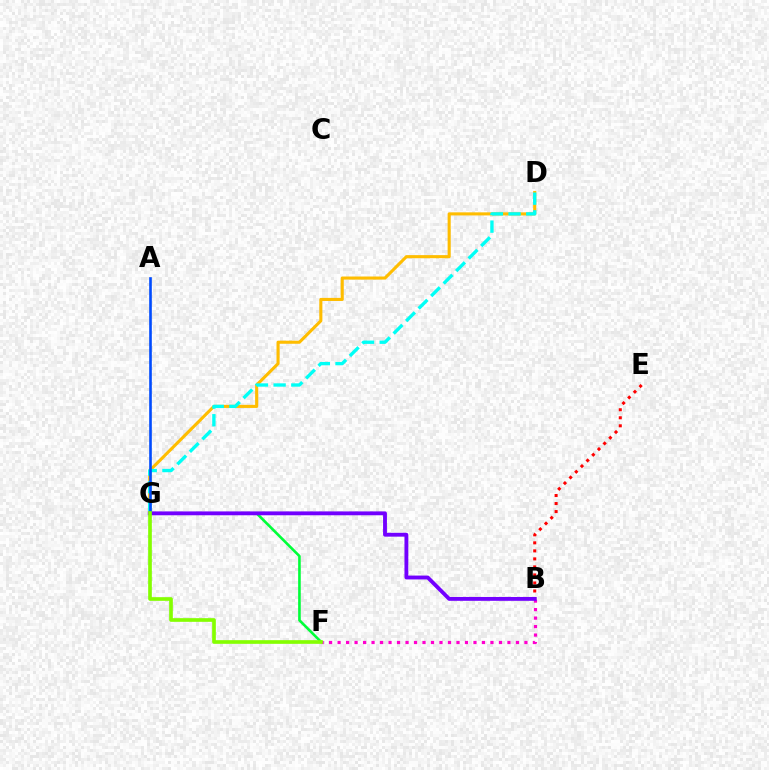{('D', 'G'): [{'color': '#ffbd00', 'line_style': 'solid', 'thickness': 2.22}, {'color': '#00fff6', 'line_style': 'dashed', 'thickness': 2.4}], ('B', 'F'): [{'color': '#ff00cf', 'line_style': 'dotted', 'thickness': 2.31}], ('B', 'E'): [{'color': '#ff0000', 'line_style': 'dotted', 'thickness': 2.18}], ('F', 'G'): [{'color': '#00ff39', 'line_style': 'solid', 'thickness': 1.88}, {'color': '#84ff00', 'line_style': 'solid', 'thickness': 2.64}], ('B', 'G'): [{'color': '#7200ff', 'line_style': 'solid', 'thickness': 2.78}], ('A', 'G'): [{'color': '#004bff', 'line_style': 'solid', 'thickness': 1.89}]}